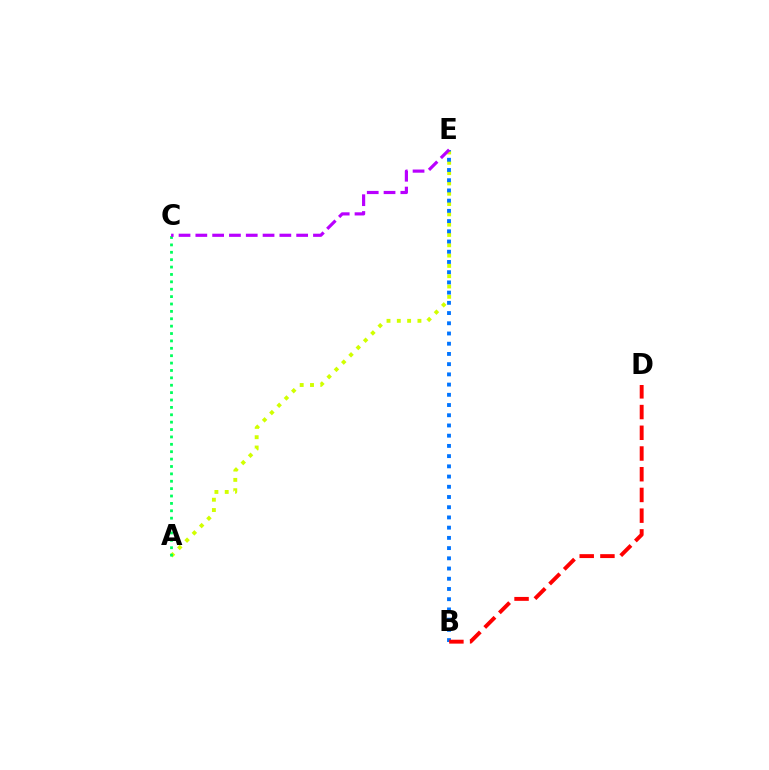{('A', 'E'): [{'color': '#d1ff00', 'line_style': 'dotted', 'thickness': 2.8}], ('B', 'E'): [{'color': '#0074ff', 'line_style': 'dotted', 'thickness': 2.78}], ('B', 'D'): [{'color': '#ff0000', 'line_style': 'dashed', 'thickness': 2.81}], ('A', 'C'): [{'color': '#00ff5c', 'line_style': 'dotted', 'thickness': 2.01}], ('C', 'E'): [{'color': '#b900ff', 'line_style': 'dashed', 'thickness': 2.28}]}